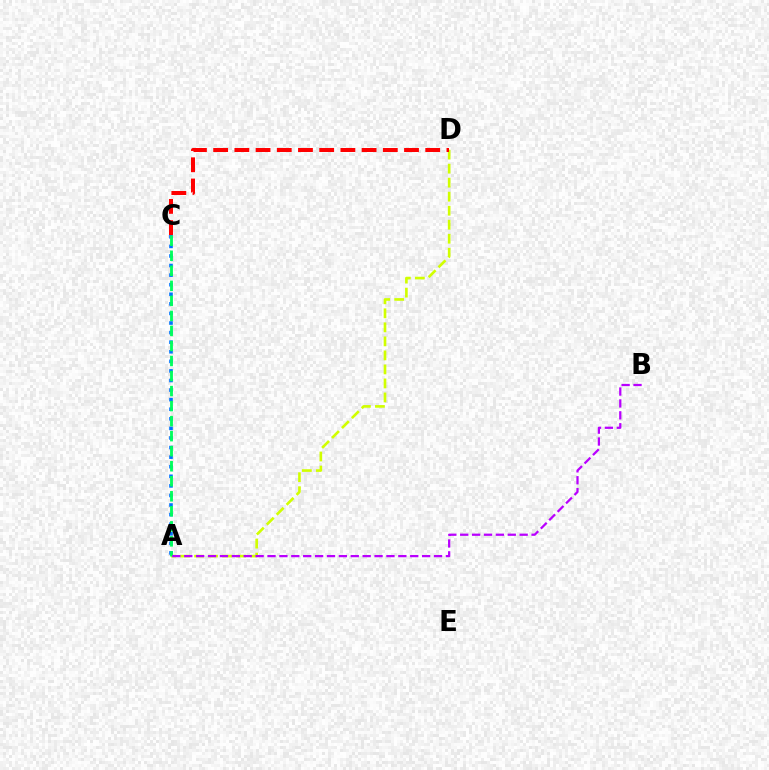{('A', 'D'): [{'color': '#d1ff00', 'line_style': 'dashed', 'thickness': 1.9}], ('A', 'C'): [{'color': '#0074ff', 'line_style': 'dotted', 'thickness': 2.6}, {'color': '#00ff5c', 'line_style': 'dashed', 'thickness': 2.04}], ('C', 'D'): [{'color': '#ff0000', 'line_style': 'dashed', 'thickness': 2.88}], ('A', 'B'): [{'color': '#b900ff', 'line_style': 'dashed', 'thickness': 1.62}]}